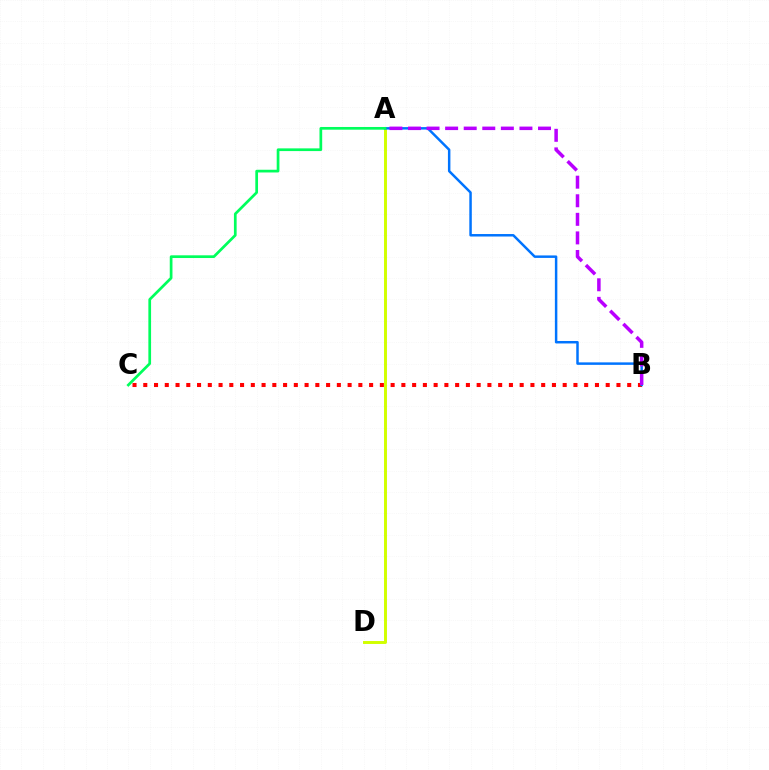{('B', 'C'): [{'color': '#ff0000', 'line_style': 'dotted', 'thickness': 2.92}], ('A', 'D'): [{'color': '#d1ff00', 'line_style': 'solid', 'thickness': 2.12}], ('A', 'B'): [{'color': '#0074ff', 'line_style': 'solid', 'thickness': 1.79}, {'color': '#b900ff', 'line_style': 'dashed', 'thickness': 2.52}], ('A', 'C'): [{'color': '#00ff5c', 'line_style': 'solid', 'thickness': 1.95}]}